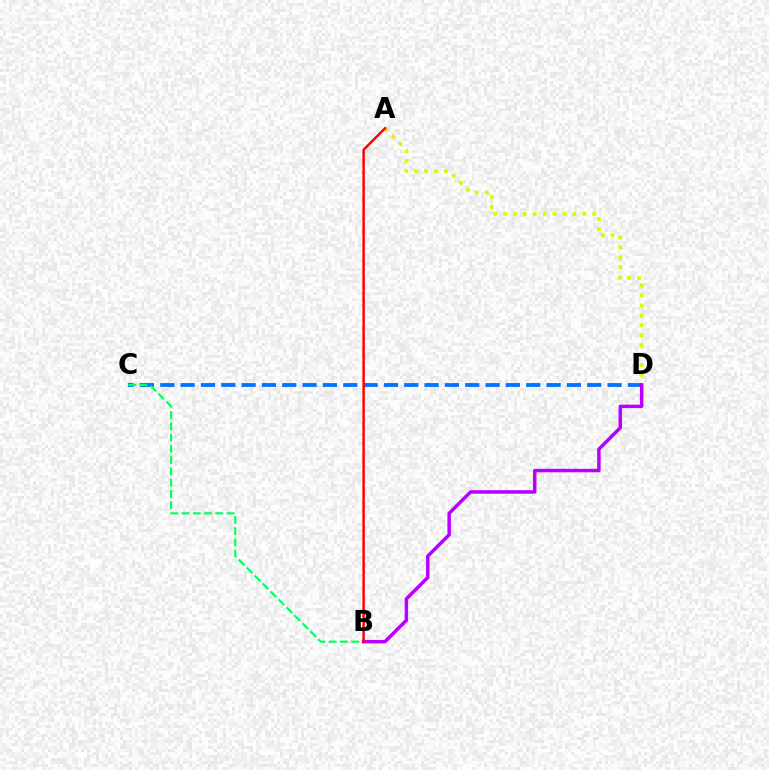{('A', 'D'): [{'color': '#d1ff00', 'line_style': 'dotted', 'thickness': 2.7}], ('C', 'D'): [{'color': '#0074ff', 'line_style': 'dashed', 'thickness': 2.76}], ('B', 'C'): [{'color': '#00ff5c', 'line_style': 'dashed', 'thickness': 1.53}], ('B', 'D'): [{'color': '#b900ff', 'line_style': 'solid', 'thickness': 2.51}], ('A', 'B'): [{'color': '#ff0000', 'line_style': 'solid', 'thickness': 1.78}]}